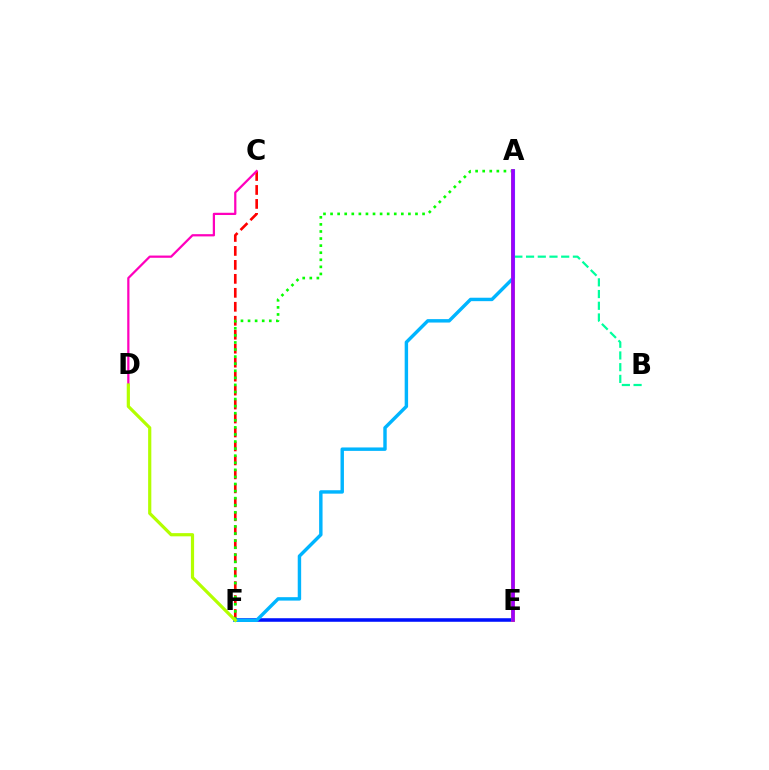{('E', 'F'): [{'color': '#0010ff', 'line_style': 'solid', 'thickness': 2.56}], ('A', 'B'): [{'color': '#00ff9d', 'line_style': 'dashed', 'thickness': 1.59}], ('C', 'F'): [{'color': '#ff0000', 'line_style': 'dashed', 'thickness': 1.9}], ('A', 'F'): [{'color': '#08ff00', 'line_style': 'dotted', 'thickness': 1.92}, {'color': '#00b5ff', 'line_style': 'solid', 'thickness': 2.47}], ('A', 'E'): [{'color': '#ffa500', 'line_style': 'solid', 'thickness': 2.79}, {'color': '#9b00ff', 'line_style': 'solid', 'thickness': 2.63}], ('C', 'D'): [{'color': '#ff00bd', 'line_style': 'solid', 'thickness': 1.61}], ('D', 'F'): [{'color': '#b3ff00', 'line_style': 'solid', 'thickness': 2.3}]}